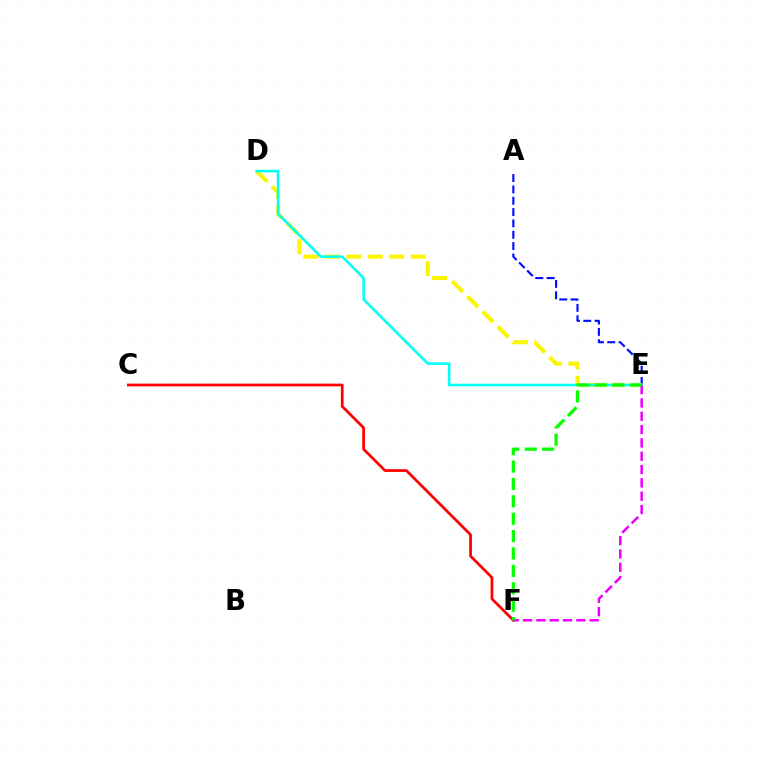{('A', 'E'): [{'color': '#0010ff', 'line_style': 'dashed', 'thickness': 1.54}], ('C', 'F'): [{'color': '#ff0000', 'line_style': 'solid', 'thickness': 1.96}], ('D', 'E'): [{'color': '#fcf500', 'line_style': 'dashed', 'thickness': 2.91}, {'color': '#00fff6', 'line_style': 'solid', 'thickness': 1.82}], ('E', 'F'): [{'color': '#ee00ff', 'line_style': 'dashed', 'thickness': 1.81}, {'color': '#08ff00', 'line_style': 'dashed', 'thickness': 2.36}]}